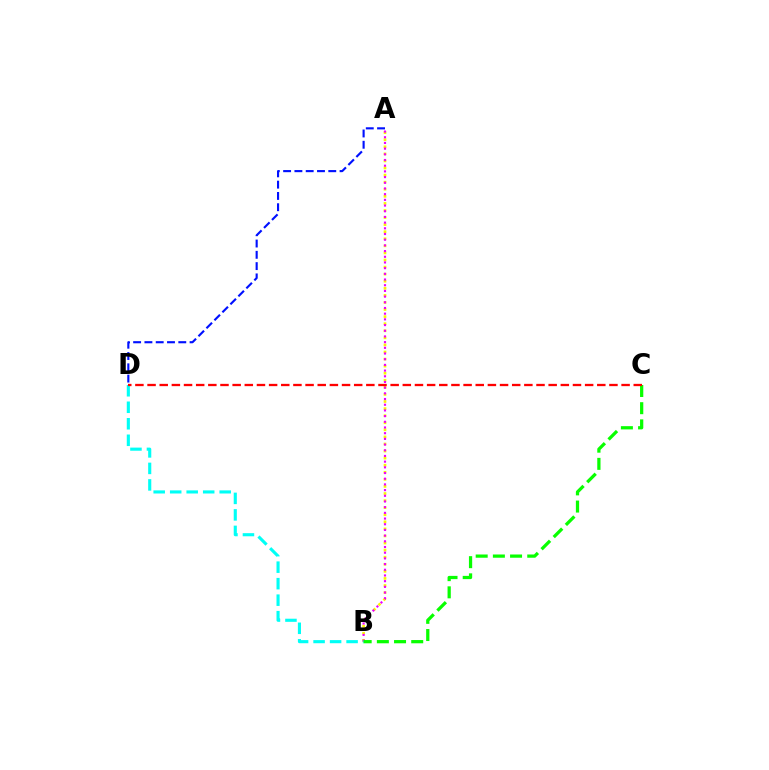{('A', 'B'): [{'color': '#fcf500', 'line_style': 'dotted', 'thickness': 1.92}, {'color': '#ee00ff', 'line_style': 'dotted', 'thickness': 1.55}], ('B', 'D'): [{'color': '#00fff6', 'line_style': 'dashed', 'thickness': 2.24}], ('B', 'C'): [{'color': '#08ff00', 'line_style': 'dashed', 'thickness': 2.33}], ('C', 'D'): [{'color': '#ff0000', 'line_style': 'dashed', 'thickness': 1.65}], ('A', 'D'): [{'color': '#0010ff', 'line_style': 'dashed', 'thickness': 1.53}]}